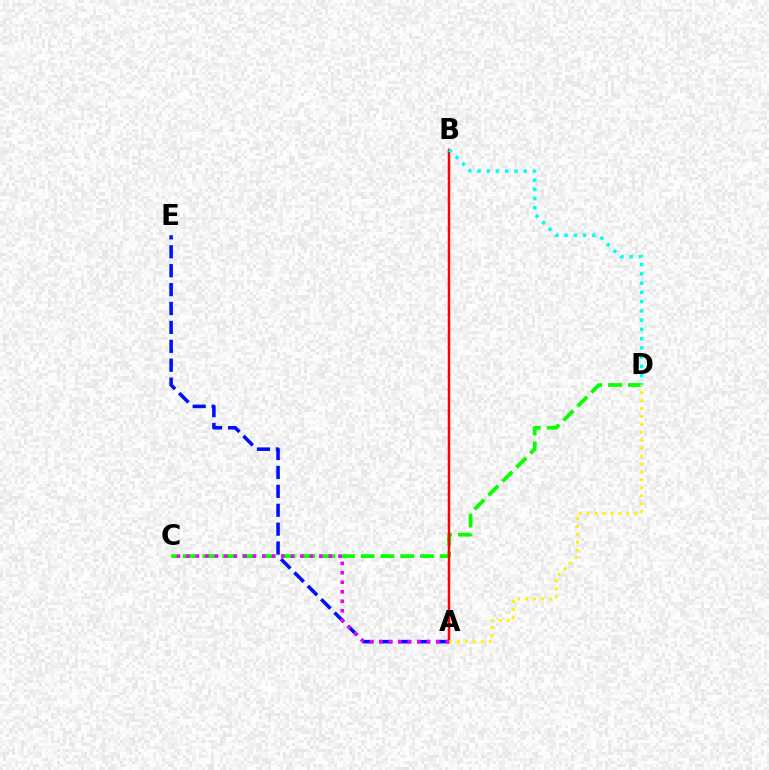{('A', 'E'): [{'color': '#0010ff', 'line_style': 'dashed', 'thickness': 2.57}], ('C', 'D'): [{'color': '#08ff00', 'line_style': 'dashed', 'thickness': 2.69}], ('A', 'B'): [{'color': '#ff0000', 'line_style': 'solid', 'thickness': 1.8}], ('B', 'D'): [{'color': '#00fff6', 'line_style': 'dotted', 'thickness': 2.51}], ('A', 'D'): [{'color': '#fcf500', 'line_style': 'dotted', 'thickness': 2.15}], ('A', 'C'): [{'color': '#ee00ff', 'line_style': 'dotted', 'thickness': 2.58}]}